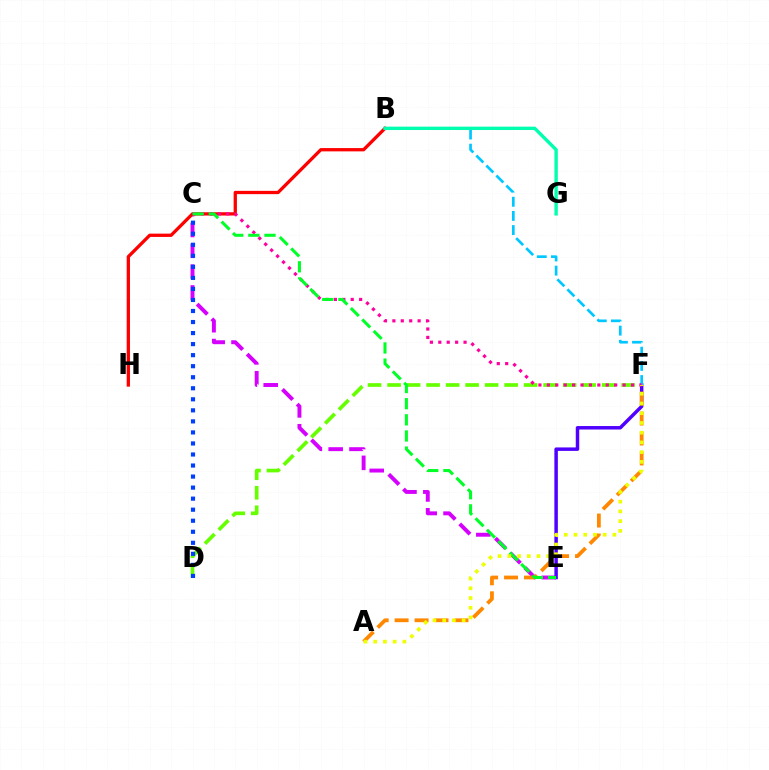{('C', 'E'): [{'color': '#d600ff', 'line_style': 'dashed', 'thickness': 2.83}, {'color': '#00ff27', 'line_style': 'dashed', 'thickness': 2.19}], ('B', 'H'): [{'color': '#ff0000', 'line_style': 'solid', 'thickness': 2.37}], ('D', 'F'): [{'color': '#66ff00', 'line_style': 'dashed', 'thickness': 2.65}], ('E', 'F'): [{'color': '#4f00ff', 'line_style': 'solid', 'thickness': 2.5}], ('C', 'D'): [{'color': '#003fff', 'line_style': 'dotted', 'thickness': 3.0}], ('B', 'F'): [{'color': '#00c7ff', 'line_style': 'dashed', 'thickness': 1.92}], ('A', 'F'): [{'color': '#ff8800', 'line_style': 'dashed', 'thickness': 2.71}, {'color': '#eeff00', 'line_style': 'dotted', 'thickness': 2.64}], ('C', 'F'): [{'color': '#ff00a0', 'line_style': 'dotted', 'thickness': 2.29}], ('B', 'G'): [{'color': '#00ffaf', 'line_style': 'solid', 'thickness': 2.43}]}